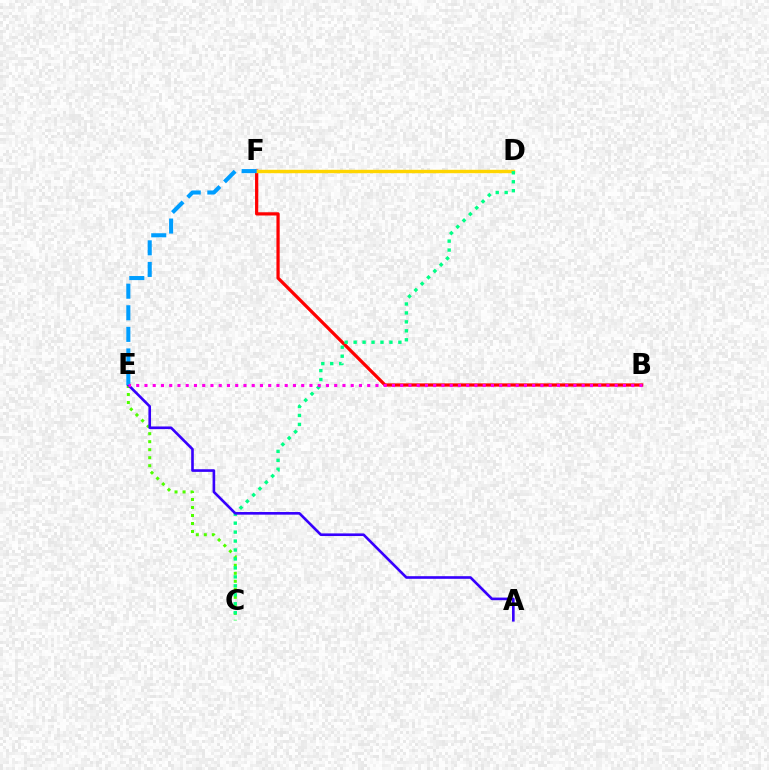{('B', 'F'): [{'color': '#ff0000', 'line_style': 'solid', 'thickness': 2.33}], ('D', 'F'): [{'color': '#ffd500', 'line_style': 'solid', 'thickness': 2.46}], ('C', 'E'): [{'color': '#4fff00', 'line_style': 'dotted', 'thickness': 2.17}], ('C', 'D'): [{'color': '#00ff86', 'line_style': 'dotted', 'thickness': 2.43}], ('A', 'E'): [{'color': '#3700ff', 'line_style': 'solid', 'thickness': 1.89}], ('E', 'F'): [{'color': '#009eff', 'line_style': 'dashed', 'thickness': 2.93}], ('B', 'E'): [{'color': '#ff00ed', 'line_style': 'dotted', 'thickness': 2.24}]}